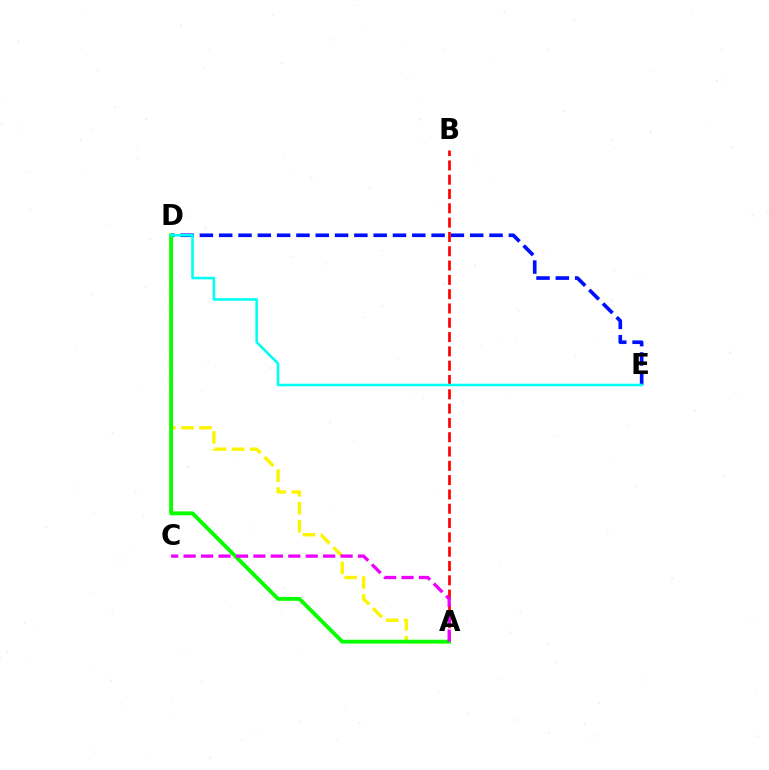{('D', 'E'): [{'color': '#0010ff', 'line_style': 'dashed', 'thickness': 2.62}, {'color': '#00fff6', 'line_style': 'solid', 'thickness': 1.85}], ('A', 'B'): [{'color': '#ff0000', 'line_style': 'dashed', 'thickness': 1.94}], ('A', 'D'): [{'color': '#fcf500', 'line_style': 'dashed', 'thickness': 2.44}, {'color': '#08ff00', 'line_style': 'solid', 'thickness': 2.78}], ('A', 'C'): [{'color': '#ee00ff', 'line_style': 'dashed', 'thickness': 2.37}]}